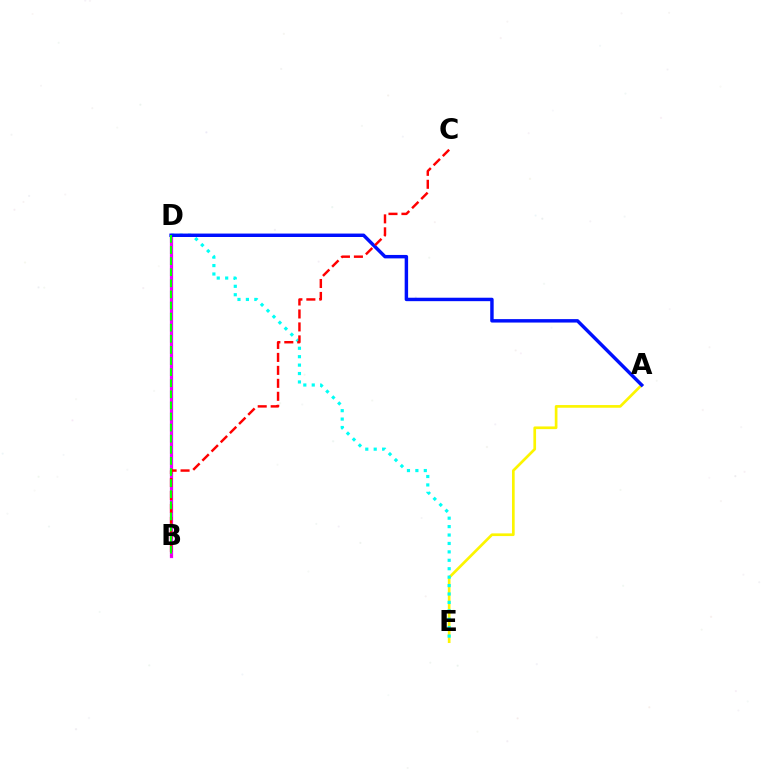{('A', 'E'): [{'color': '#fcf500', 'line_style': 'solid', 'thickness': 1.93}], ('D', 'E'): [{'color': '#00fff6', 'line_style': 'dotted', 'thickness': 2.29}], ('B', 'D'): [{'color': '#ee00ff', 'line_style': 'solid', 'thickness': 2.32}, {'color': '#08ff00', 'line_style': 'dashed', 'thickness': 1.51}], ('A', 'D'): [{'color': '#0010ff', 'line_style': 'solid', 'thickness': 2.48}], ('B', 'C'): [{'color': '#ff0000', 'line_style': 'dashed', 'thickness': 1.76}]}